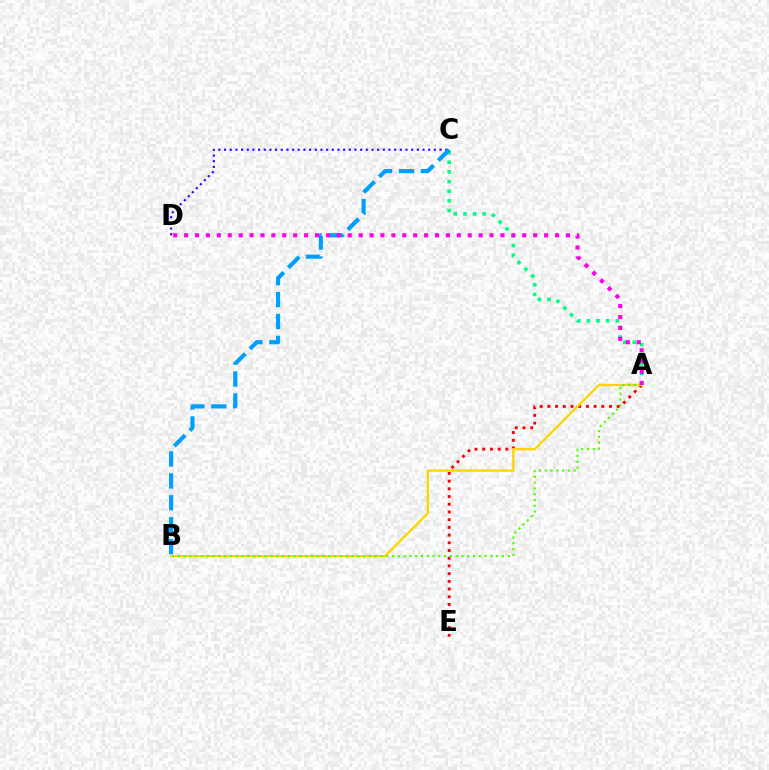{('C', 'D'): [{'color': '#3700ff', 'line_style': 'dotted', 'thickness': 1.54}], ('A', 'E'): [{'color': '#ff0000', 'line_style': 'dotted', 'thickness': 2.09}], ('A', 'C'): [{'color': '#00ff86', 'line_style': 'dotted', 'thickness': 2.62}], ('A', 'B'): [{'color': '#ffd500', 'line_style': 'solid', 'thickness': 1.65}, {'color': '#4fff00', 'line_style': 'dotted', 'thickness': 1.57}], ('B', 'C'): [{'color': '#009eff', 'line_style': 'dashed', 'thickness': 2.98}], ('A', 'D'): [{'color': '#ff00ed', 'line_style': 'dotted', 'thickness': 2.96}]}